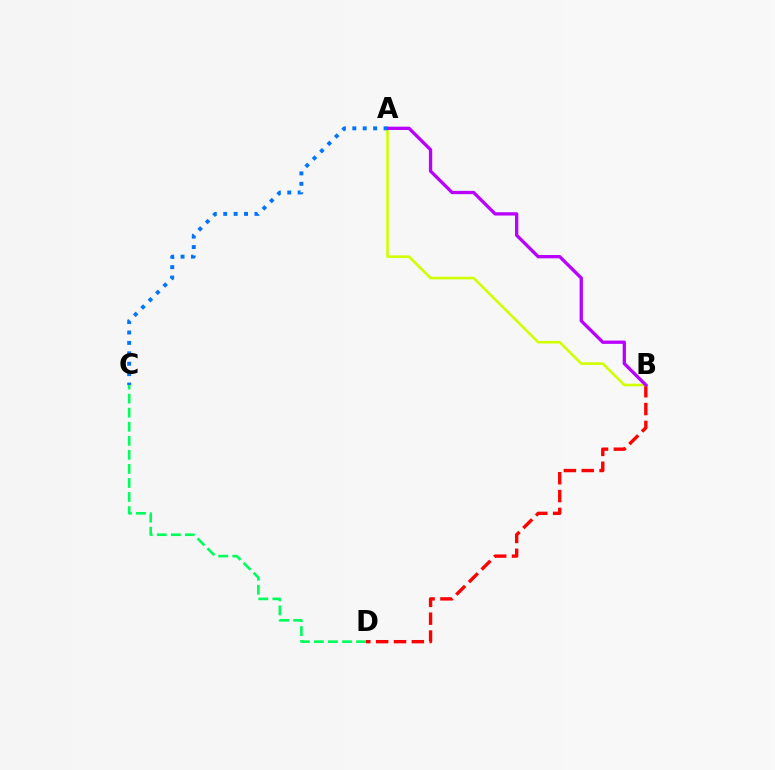{('B', 'D'): [{'color': '#ff0000', 'line_style': 'dashed', 'thickness': 2.42}], ('C', 'D'): [{'color': '#00ff5c', 'line_style': 'dashed', 'thickness': 1.91}], ('A', 'B'): [{'color': '#d1ff00', 'line_style': 'solid', 'thickness': 1.88}, {'color': '#b900ff', 'line_style': 'solid', 'thickness': 2.38}], ('A', 'C'): [{'color': '#0074ff', 'line_style': 'dotted', 'thickness': 2.83}]}